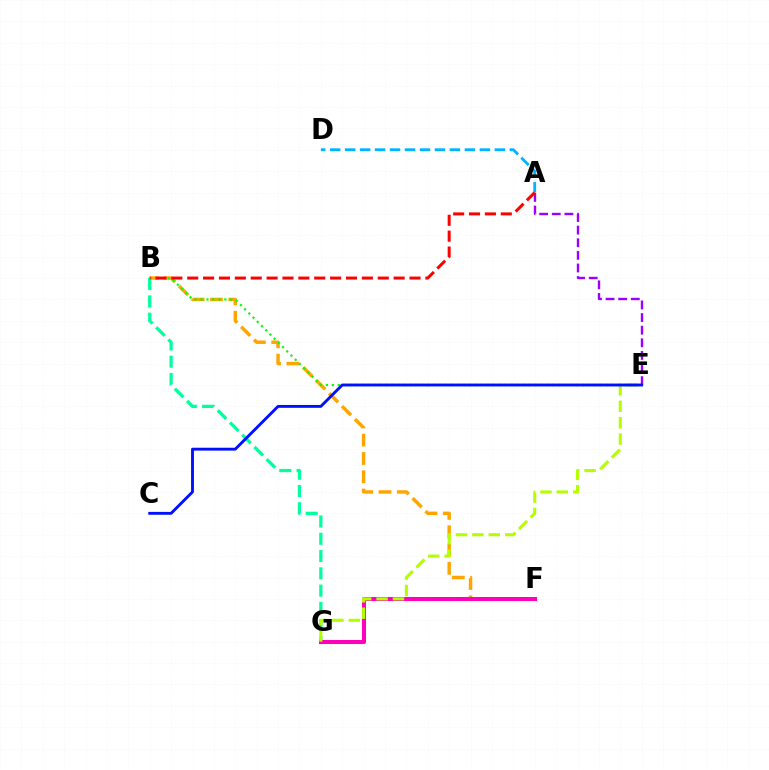{('B', 'G'): [{'color': '#00ff9d', 'line_style': 'dashed', 'thickness': 2.35}], ('B', 'F'): [{'color': '#ffa500', 'line_style': 'dashed', 'thickness': 2.48}], ('F', 'G'): [{'color': '#ff00bd', 'line_style': 'solid', 'thickness': 2.92}], ('E', 'G'): [{'color': '#b3ff00', 'line_style': 'dashed', 'thickness': 2.23}], ('A', 'D'): [{'color': '#00b5ff', 'line_style': 'dashed', 'thickness': 2.03}], ('A', 'E'): [{'color': '#9b00ff', 'line_style': 'dashed', 'thickness': 1.71}], ('B', 'E'): [{'color': '#08ff00', 'line_style': 'dotted', 'thickness': 1.62}], ('A', 'B'): [{'color': '#ff0000', 'line_style': 'dashed', 'thickness': 2.16}], ('C', 'E'): [{'color': '#0010ff', 'line_style': 'solid', 'thickness': 2.07}]}